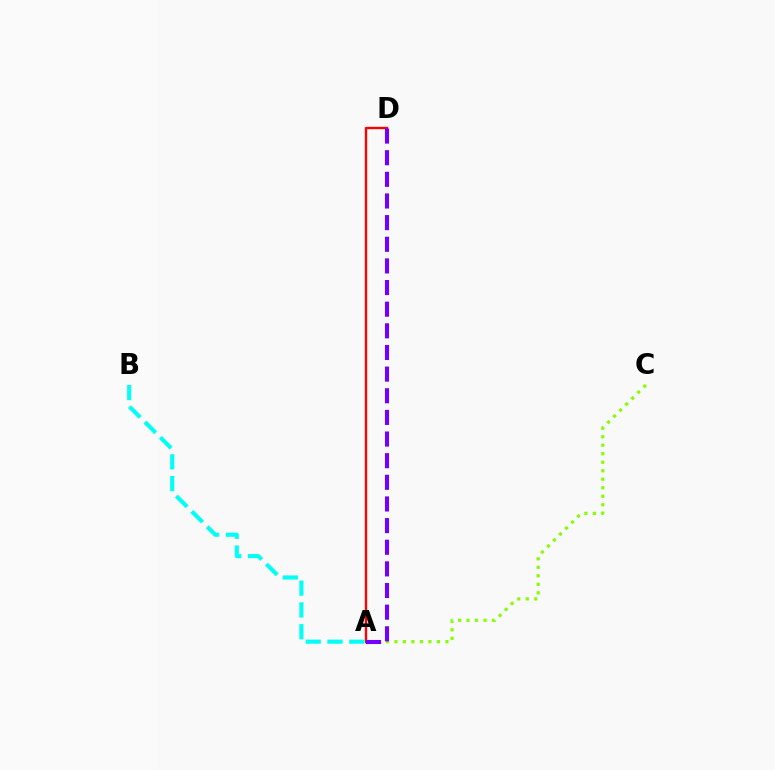{('A', 'C'): [{'color': '#84ff00', 'line_style': 'dotted', 'thickness': 2.31}], ('A', 'D'): [{'color': '#ff0000', 'line_style': 'solid', 'thickness': 1.69}, {'color': '#7200ff', 'line_style': 'dashed', 'thickness': 2.94}], ('A', 'B'): [{'color': '#00fff6', 'line_style': 'dashed', 'thickness': 2.96}]}